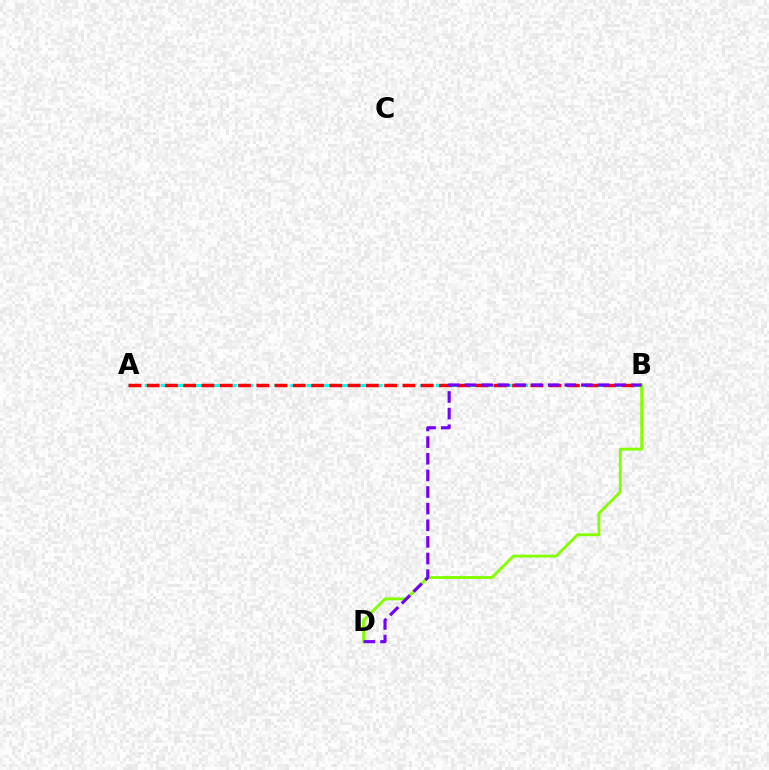{('A', 'B'): [{'color': '#00fff6', 'line_style': 'dashed', 'thickness': 2.2}, {'color': '#ff0000', 'line_style': 'dashed', 'thickness': 2.48}], ('B', 'D'): [{'color': '#84ff00', 'line_style': 'solid', 'thickness': 2.07}, {'color': '#7200ff', 'line_style': 'dashed', 'thickness': 2.26}]}